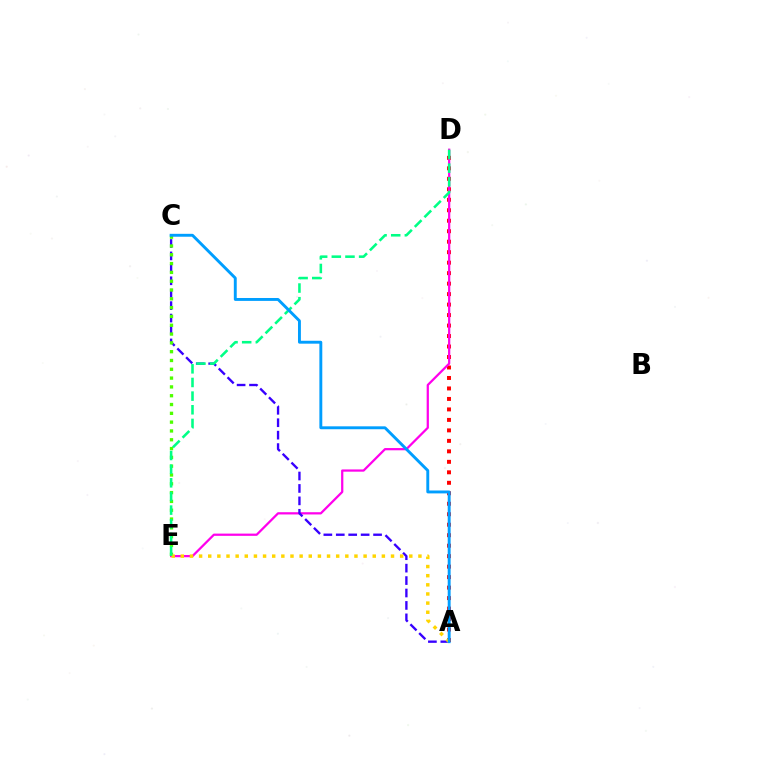{('A', 'D'): [{'color': '#ff0000', 'line_style': 'dotted', 'thickness': 2.85}], ('D', 'E'): [{'color': '#ff00ed', 'line_style': 'solid', 'thickness': 1.61}, {'color': '#00ff86', 'line_style': 'dashed', 'thickness': 1.85}], ('A', 'C'): [{'color': '#3700ff', 'line_style': 'dashed', 'thickness': 1.69}, {'color': '#009eff', 'line_style': 'solid', 'thickness': 2.09}], ('C', 'E'): [{'color': '#4fff00', 'line_style': 'dotted', 'thickness': 2.39}], ('A', 'E'): [{'color': '#ffd500', 'line_style': 'dotted', 'thickness': 2.48}]}